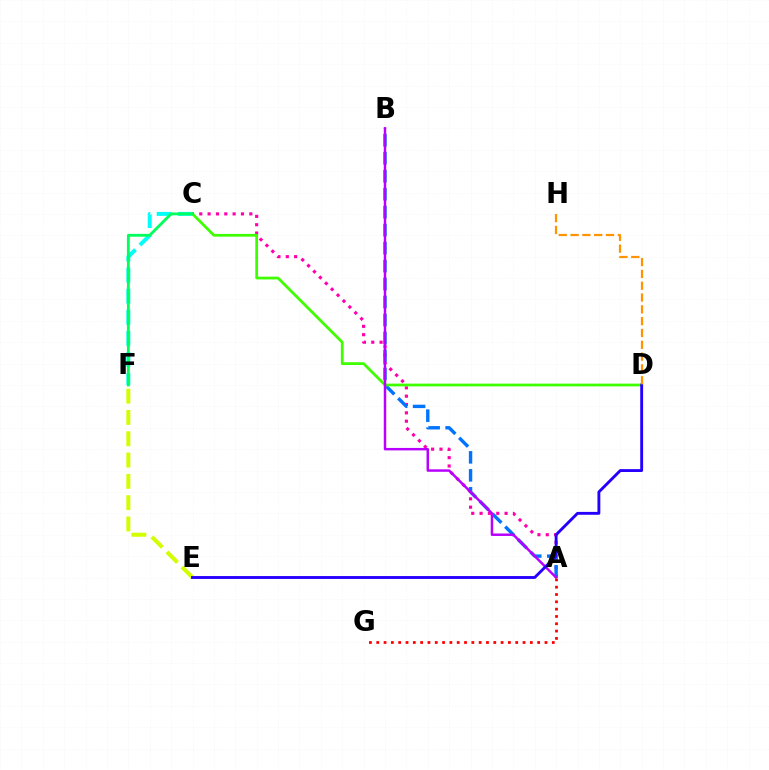{('A', 'C'): [{'color': '#ff00ac', 'line_style': 'dotted', 'thickness': 2.27}], ('C', 'F'): [{'color': '#00fff6', 'line_style': 'dashed', 'thickness': 2.87}, {'color': '#00ff5c', 'line_style': 'solid', 'thickness': 2.05}], ('E', 'F'): [{'color': '#d1ff00', 'line_style': 'dashed', 'thickness': 2.89}], ('A', 'B'): [{'color': '#0074ff', 'line_style': 'dashed', 'thickness': 2.44}, {'color': '#b900ff', 'line_style': 'solid', 'thickness': 1.78}], ('C', 'D'): [{'color': '#3dff00', 'line_style': 'solid', 'thickness': 1.98}], ('A', 'G'): [{'color': '#ff0000', 'line_style': 'dotted', 'thickness': 1.99}], ('D', 'E'): [{'color': '#2500ff', 'line_style': 'solid', 'thickness': 2.07}], ('D', 'H'): [{'color': '#ff9400', 'line_style': 'dashed', 'thickness': 1.6}]}